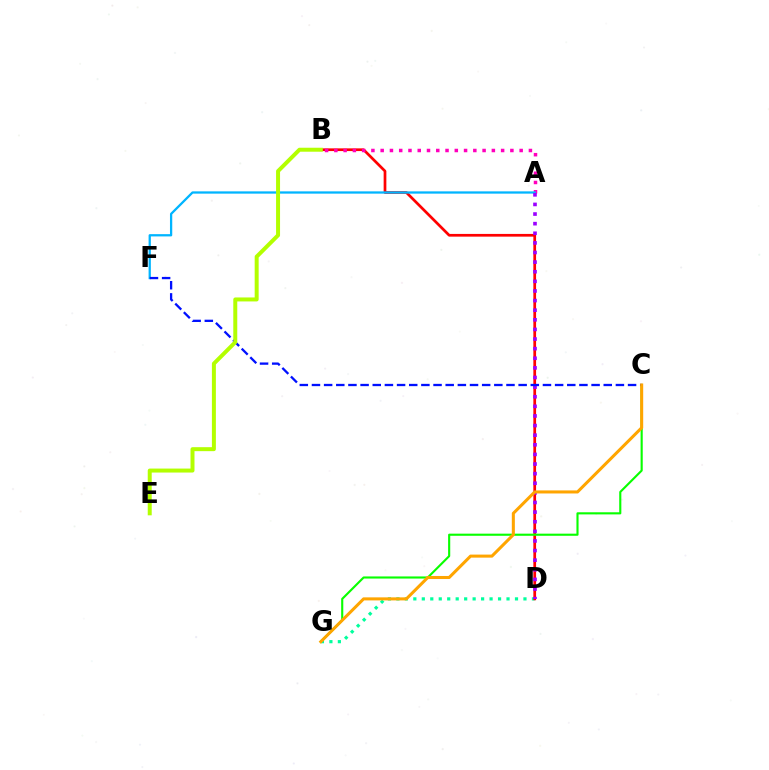{('D', 'G'): [{'color': '#00ff9d', 'line_style': 'dotted', 'thickness': 2.3}], ('B', 'D'): [{'color': '#ff0000', 'line_style': 'solid', 'thickness': 1.95}], ('A', 'B'): [{'color': '#ff00bd', 'line_style': 'dotted', 'thickness': 2.52}], ('A', 'F'): [{'color': '#00b5ff', 'line_style': 'solid', 'thickness': 1.64}], ('A', 'D'): [{'color': '#9b00ff', 'line_style': 'dotted', 'thickness': 2.61}], ('C', 'G'): [{'color': '#08ff00', 'line_style': 'solid', 'thickness': 1.53}, {'color': '#ffa500', 'line_style': 'solid', 'thickness': 2.19}], ('C', 'F'): [{'color': '#0010ff', 'line_style': 'dashed', 'thickness': 1.65}], ('B', 'E'): [{'color': '#b3ff00', 'line_style': 'solid', 'thickness': 2.87}]}